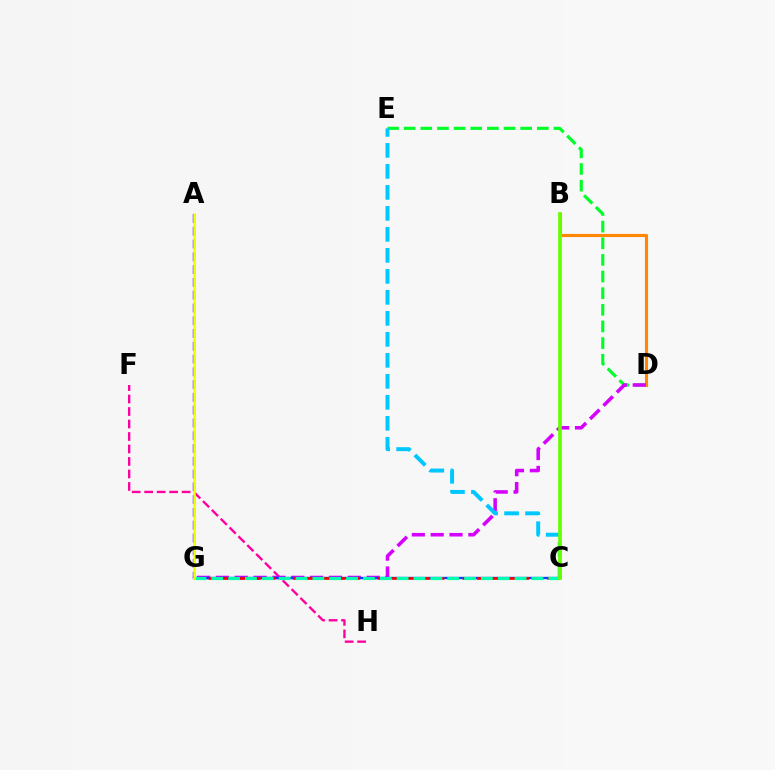{('D', 'E'): [{'color': '#00ff27', 'line_style': 'dashed', 'thickness': 2.26}], ('F', 'H'): [{'color': '#ff00a0', 'line_style': 'dashed', 'thickness': 1.7}], ('B', 'D'): [{'color': '#ff8800', 'line_style': 'solid', 'thickness': 2.25}], ('D', 'G'): [{'color': '#d600ff', 'line_style': 'dashed', 'thickness': 2.56}], ('C', 'E'): [{'color': '#00c7ff', 'line_style': 'dashed', 'thickness': 2.85}], ('C', 'G'): [{'color': '#003fff', 'line_style': 'solid', 'thickness': 1.68}, {'color': '#ff0000', 'line_style': 'dashed', 'thickness': 1.92}, {'color': '#00ffaf', 'line_style': 'dashed', 'thickness': 2.29}], ('A', 'G'): [{'color': '#4f00ff', 'line_style': 'dashed', 'thickness': 1.74}, {'color': '#eeff00', 'line_style': 'solid', 'thickness': 1.81}], ('B', 'C'): [{'color': '#66ff00', 'line_style': 'solid', 'thickness': 2.65}]}